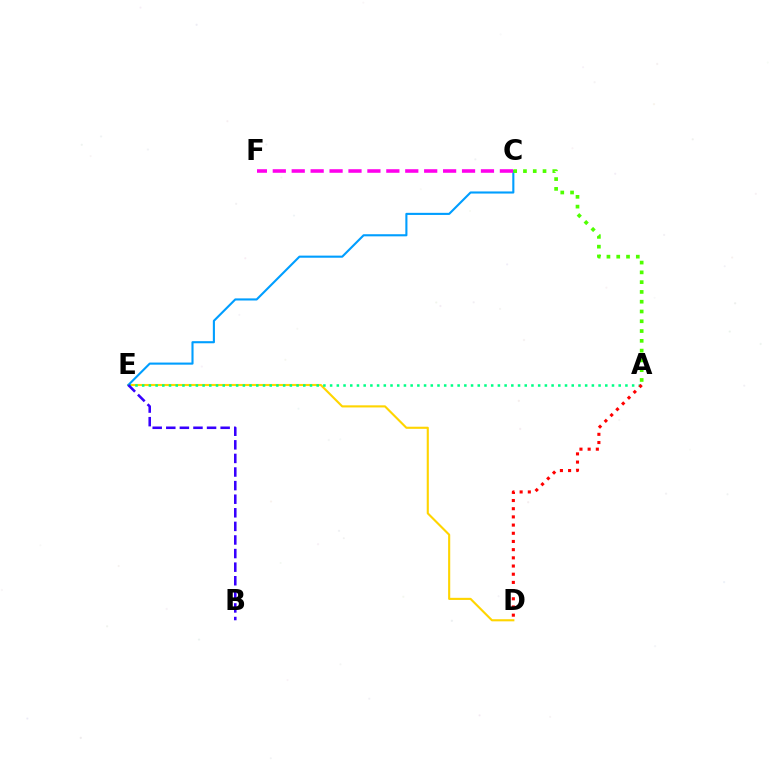{('D', 'E'): [{'color': '#ffd500', 'line_style': 'solid', 'thickness': 1.53}], ('C', 'E'): [{'color': '#009eff', 'line_style': 'solid', 'thickness': 1.52}], ('A', 'E'): [{'color': '#00ff86', 'line_style': 'dotted', 'thickness': 1.82}], ('B', 'E'): [{'color': '#3700ff', 'line_style': 'dashed', 'thickness': 1.85}], ('A', 'C'): [{'color': '#4fff00', 'line_style': 'dotted', 'thickness': 2.66}], ('C', 'F'): [{'color': '#ff00ed', 'line_style': 'dashed', 'thickness': 2.57}], ('A', 'D'): [{'color': '#ff0000', 'line_style': 'dotted', 'thickness': 2.22}]}